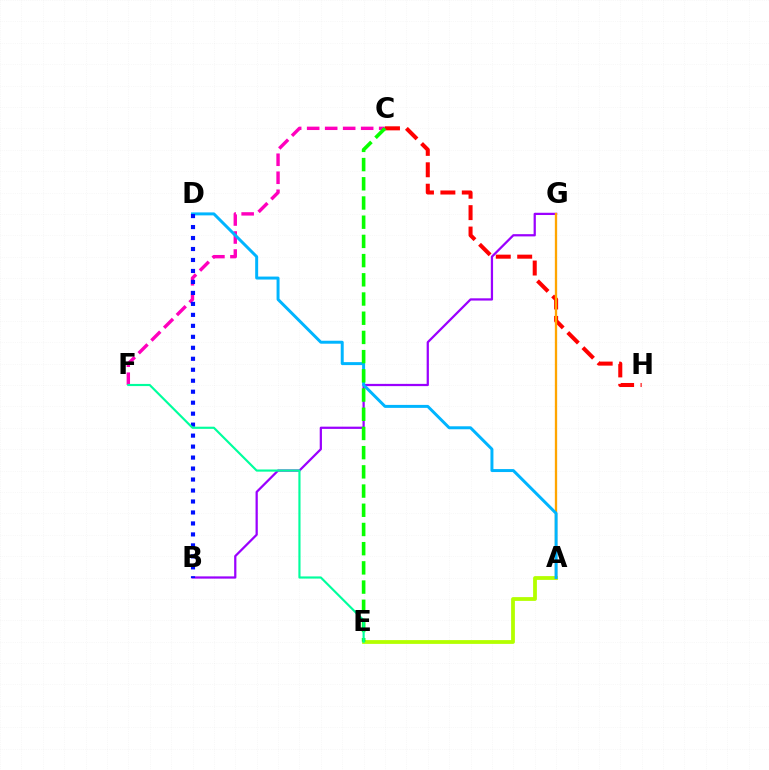{('C', 'F'): [{'color': '#ff00bd', 'line_style': 'dashed', 'thickness': 2.45}], ('A', 'E'): [{'color': '#b3ff00', 'line_style': 'solid', 'thickness': 2.73}], ('C', 'H'): [{'color': '#ff0000', 'line_style': 'dashed', 'thickness': 2.91}], ('B', 'G'): [{'color': '#9b00ff', 'line_style': 'solid', 'thickness': 1.62}], ('A', 'G'): [{'color': '#ffa500', 'line_style': 'solid', 'thickness': 1.66}], ('A', 'D'): [{'color': '#00b5ff', 'line_style': 'solid', 'thickness': 2.14}], ('C', 'E'): [{'color': '#08ff00', 'line_style': 'dashed', 'thickness': 2.61}], ('B', 'D'): [{'color': '#0010ff', 'line_style': 'dotted', 'thickness': 2.98}], ('E', 'F'): [{'color': '#00ff9d', 'line_style': 'solid', 'thickness': 1.55}]}